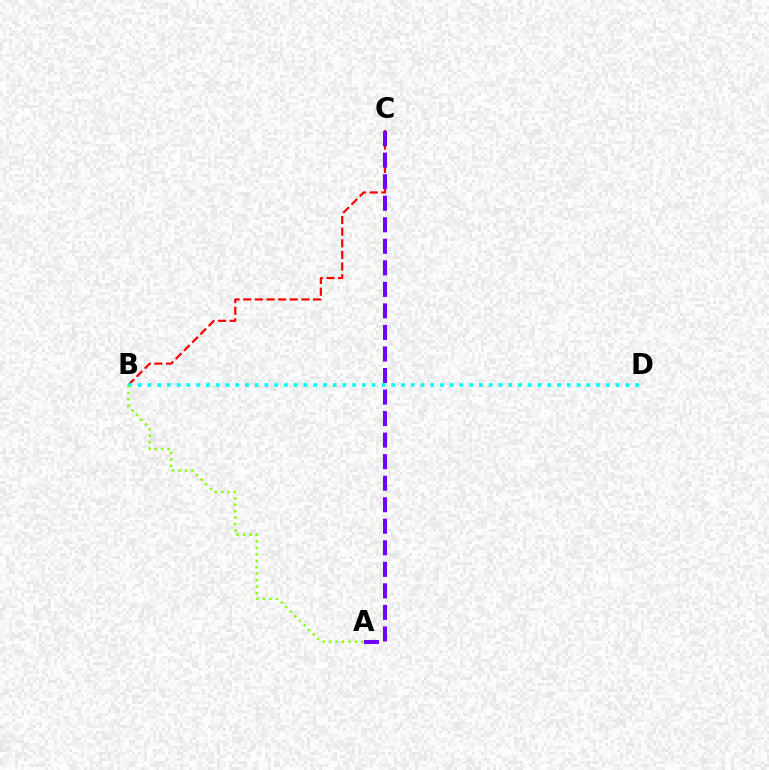{('B', 'C'): [{'color': '#ff0000', 'line_style': 'dashed', 'thickness': 1.58}], ('B', 'D'): [{'color': '#00fff6', 'line_style': 'dotted', 'thickness': 2.65}], ('A', 'C'): [{'color': '#7200ff', 'line_style': 'dashed', 'thickness': 2.93}], ('A', 'B'): [{'color': '#84ff00', 'line_style': 'dotted', 'thickness': 1.75}]}